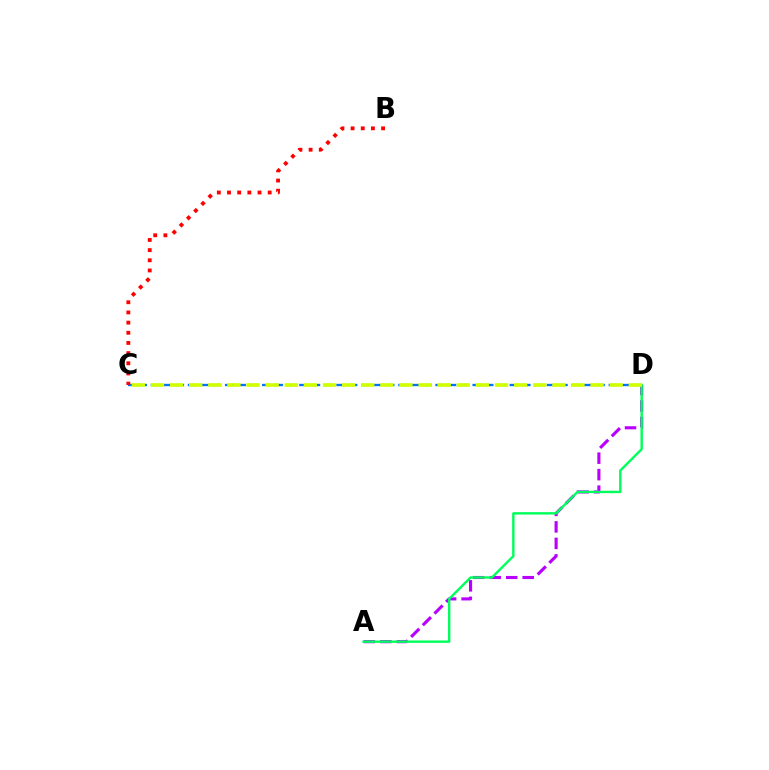{('A', 'D'): [{'color': '#b900ff', 'line_style': 'dashed', 'thickness': 2.24}, {'color': '#00ff5c', 'line_style': 'solid', 'thickness': 1.74}], ('C', 'D'): [{'color': '#0074ff', 'line_style': 'dashed', 'thickness': 1.68}, {'color': '#d1ff00', 'line_style': 'dashed', 'thickness': 2.6}], ('B', 'C'): [{'color': '#ff0000', 'line_style': 'dotted', 'thickness': 2.76}]}